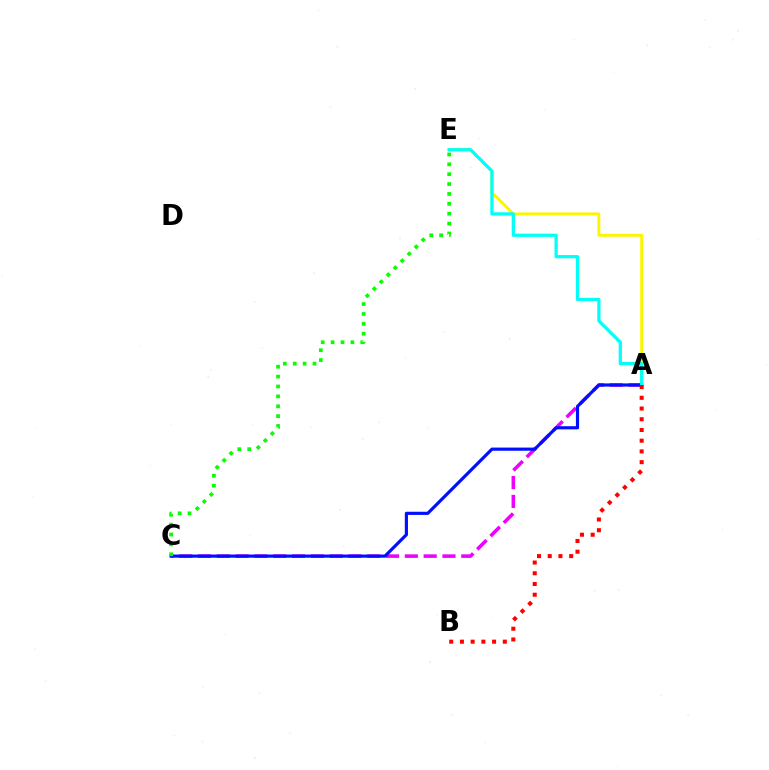{('A', 'E'): [{'color': '#fcf500', 'line_style': 'solid', 'thickness': 2.09}, {'color': '#00fff6', 'line_style': 'solid', 'thickness': 2.32}], ('A', 'C'): [{'color': '#ee00ff', 'line_style': 'dashed', 'thickness': 2.55}, {'color': '#0010ff', 'line_style': 'solid', 'thickness': 2.28}], ('C', 'E'): [{'color': '#08ff00', 'line_style': 'dotted', 'thickness': 2.68}], ('A', 'B'): [{'color': '#ff0000', 'line_style': 'dotted', 'thickness': 2.91}]}